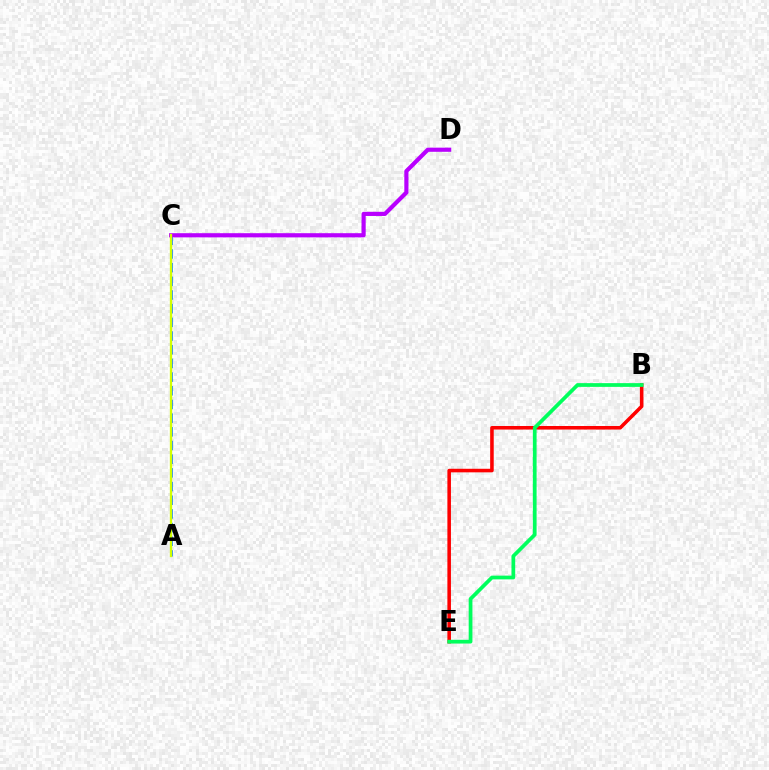{('A', 'C'): [{'color': '#0074ff', 'line_style': 'dashed', 'thickness': 1.86}, {'color': '#d1ff00', 'line_style': 'solid', 'thickness': 1.65}], ('C', 'D'): [{'color': '#b900ff', 'line_style': 'solid', 'thickness': 2.99}], ('B', 'E'): [{'color': '#ff0000', 'line_style': 'solid', 'thickness': 2.56}, {'color': '#00ff5c', 'line_style': 'solid', 'thickness': 2.69}]}